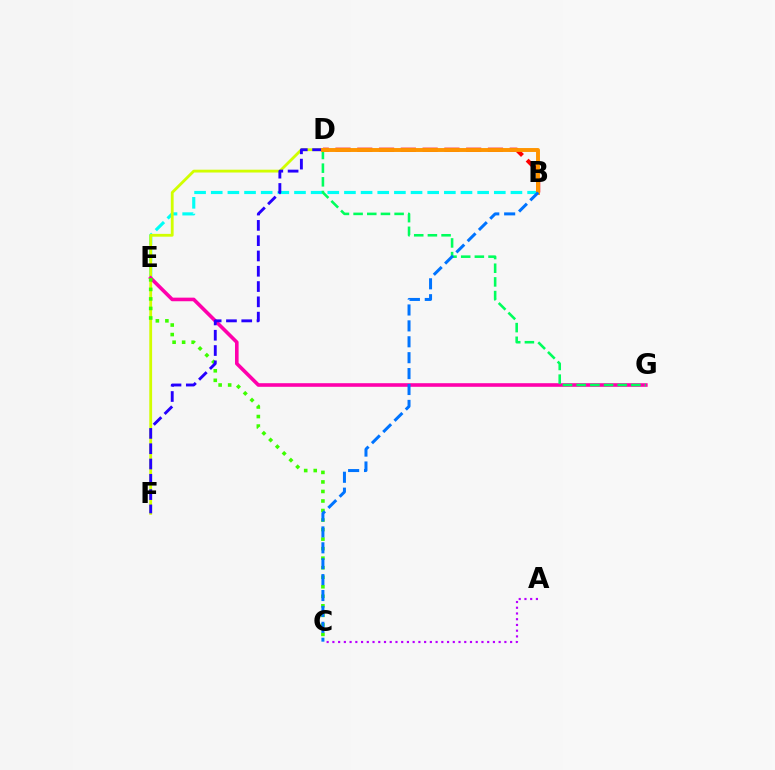{('B', 'E'): [{'color': '#00fff6', 'line_style': 'dashed', 'thickness': 2.26}], ('B', 'D'): [{'color': '#ff0000', 'line_style': 'dashed', 'thickness': 2.96}, {'color': '#ff9400', 'line_style': 'solid', 'thickness': 2.82}], ('D', 'F'): [{'color': '#d1ff00', 'line_style': 'solid', 'thickness': 2.03}, {'color': '#2500ff', 'line_style': 'dashed', 'thickness': 2.08}], ('E', 'G'): [{'color': '#ff00ac', 'line_style': 'solid', 'thickness': 2.59}], ('C', 'E'): [{'color': '#3dff00', 'line_style': 'dotted', 'thickness': 2.59}], ('D', 'G'): [{'color': '#00ff5c', 'line_style': 'dashed', 'thickness': 1.86}], ('A', 'C'): [{'color': '#b900ff', 'line_style': 'dotted', 'thickness': 1.56}], ('B', 'C'): [{'color': '#0074ff', 'line_style': 'dashed', 'thickness': 2.16}]}